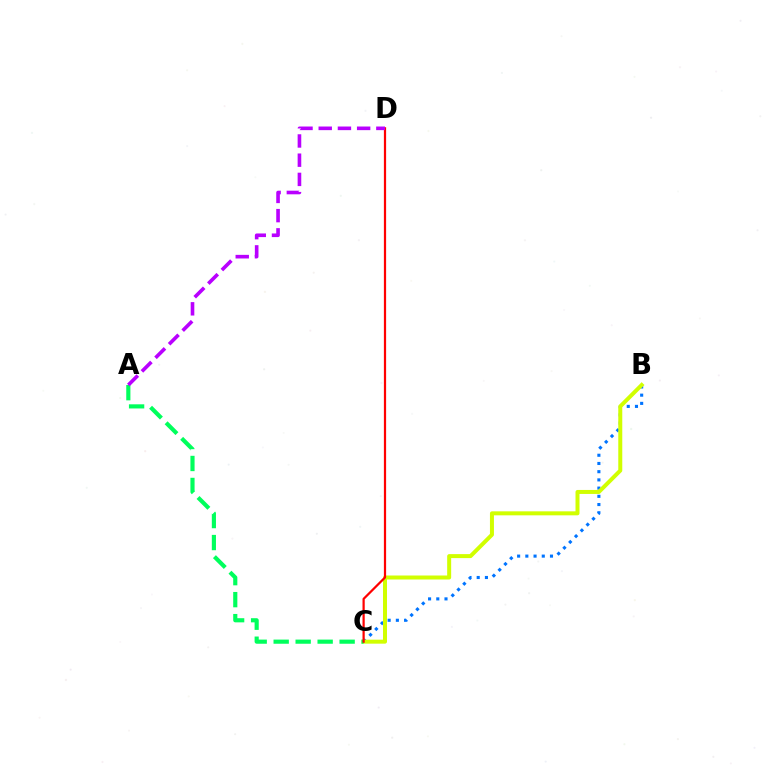{('B', 'C'): [{'color': '#0074ff', 'line_style': 'dotted', 'thickness': 2.23}, {'color': '#d1ff00', 'line_style': 'solid', 'thickness': 2.87}], ('A', 'C'): [{'color': '#00ff5c', 'line_style': 'dashed', 'thickness': 2.99}], ('C', 'D'): [{'color': '#ff0000', 'line_style': 'solid', 'thickness': 1.6}], ('A', 'D'): [{'color': '#b900ff', 'line_style': 'dashed', 'thickness': 2.61}]}